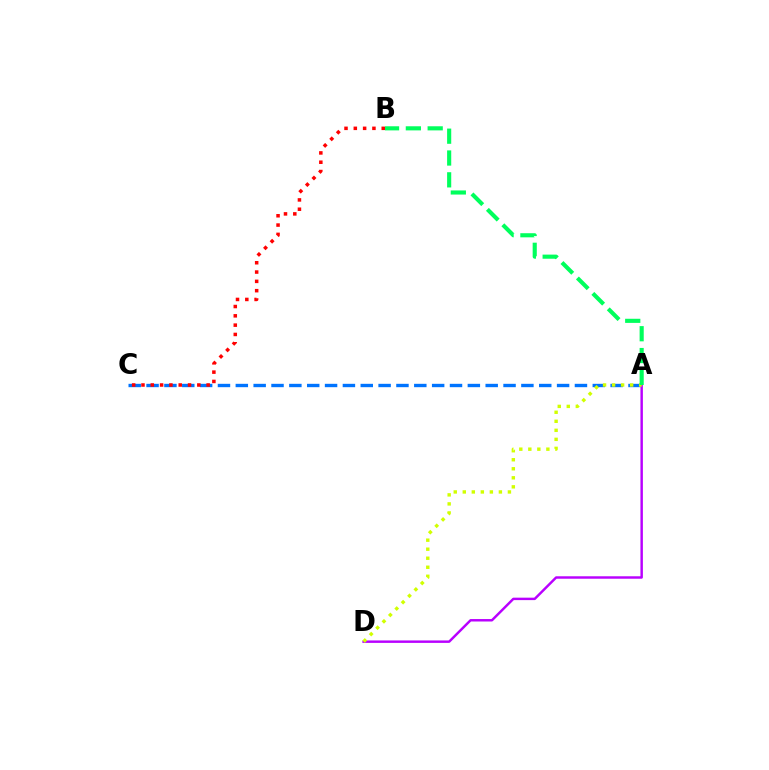{('A', 'C'): [{'color': '#0074ff', 'line_style': 'dashed', 'thickness': 2.42}], ('A', 'D'): [{'color': '#b900ff', 'line_style': 'solid', 'thickness': 1.76}, {'color': '#d1ff00', 'line_style': 'dotted', 'thickness': 2.45}], ('B', 'C'): [{'color': '#ff0000', 'line_style': 'dotted', 'thickness': 2.53}], ('A', 'B'): [{'color': '#00ff5c', 'line_style': 'dashed', 'thickness': 2.97}]}